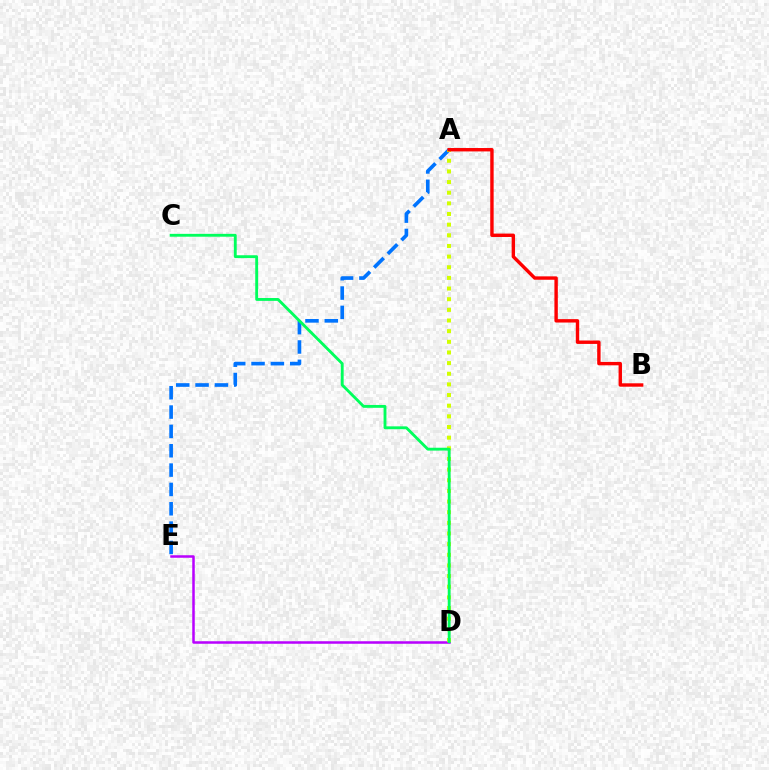{('D', 'E'): [{'color': '#b900ff', 'line_style': 'solid', 'thickness': 1.81}], ('A', 'E'): [{'color': '#0074ff', 'line_style': 'dashed', 'thickness': 2.63}], ('A', 'D'): [{'color': '#d1ff00', 'line_style': 'dotted', 'thickness': 2.89}], ('C', 'D'): [{'color': '#00ff5c', 'line_style': 'solid', 'thickness': 2.06}], ('A', 'B'): [{'color': '#ff0000', 'line_style': 'solid', 'thickness': 2.45}]}